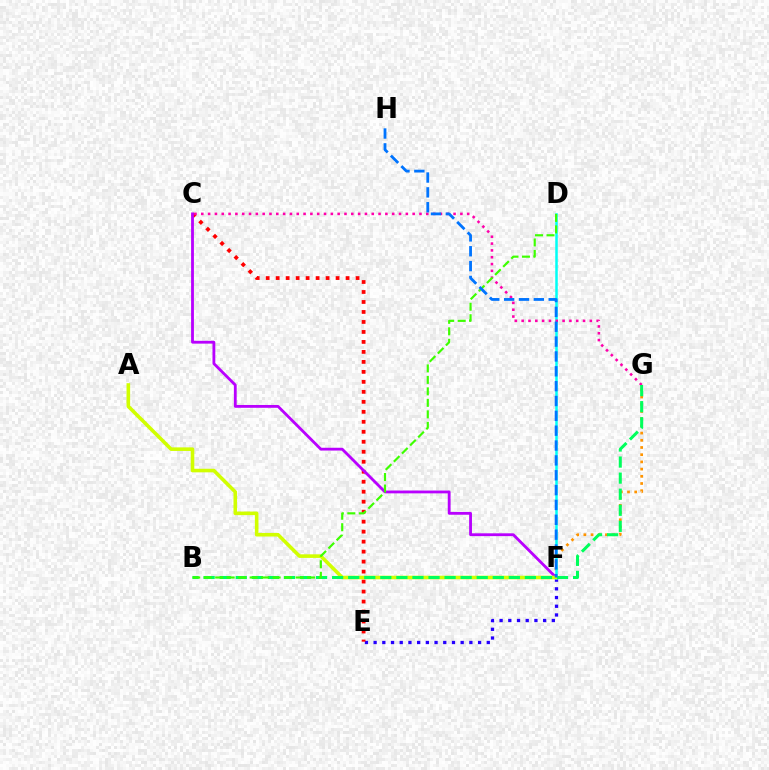{('F', 'G'): [{'color': '#ff9400', 'line_style': 'dotted', 'thickness': 1.96}], ('E', 'F'): [{'color': '#2500ff', 'line_style': 'dotted', 'thickness': 2.37}], ('D', 'F'): [{'color': '#00fff6', 'line_style': 'solid', 'thickness': 1.8}], ('C', 'E'): [{'color': '#ff0000', 'line_style': 'dotted', 'thickness': 2.71}], ('C', 'F'): [{'color': '#b900ff', 'line_style': 'solid', 'thickness': 2.03}], ('C', 'G'): [{'color': '#ff00ac', 'line_style': 'dotted', 'thickness': 1.85}], ('A', 'F'): [{'color': '#d1ff00', 'line_style': 'solid', 'thickness': 2.58}], ('B', 'G'): [{'color': '#00ff5c', 'line_style': 'dashed', 'thickness': 2.18}], ('B', 'D'): [{'color': '#3dff00', 'line_style': 'dashed', 'thickness': 1.56}], ('F', 'H'): [{'color': '#0074ff', 'line_style': 'dashed', 'thickness': 2.02}]}